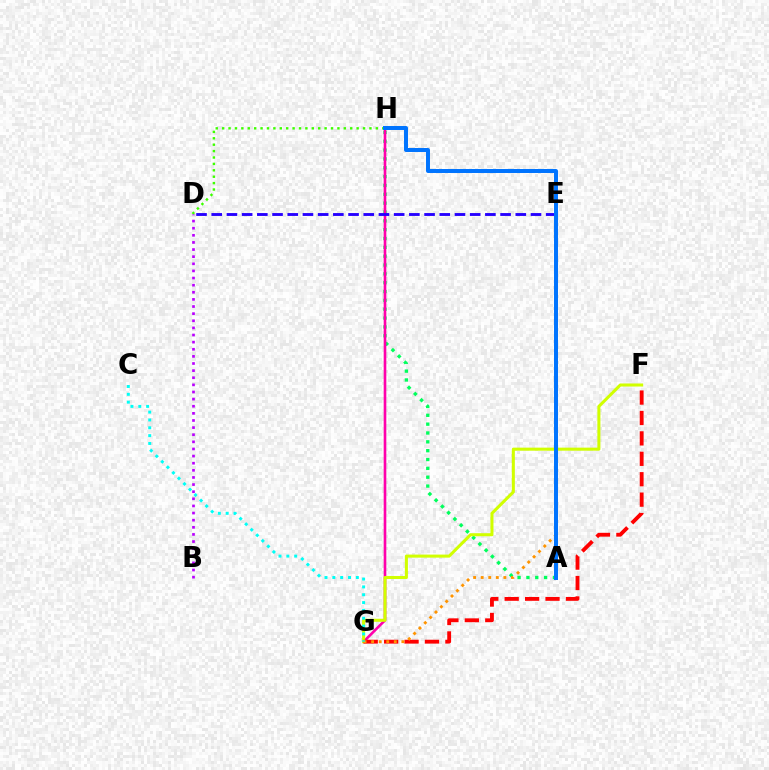{('A', 'H'): [{'color': '#00ff5c', 'line_style': 'dotted', 'thickness': 2.4}, {'color': '#0074ff', 'line_style': 'solid', 'thickness': 2.86}], ('G', 'H'): [{'color': '#ff00ac', 'line_style': 'solid', 'thickness': 1.9}], ('D', 'H'): [{'color': '#3dff00', 'line_style': 'dotted', 'thickness': 1.74}], ('F', 'G'): [{'color': '#d1ff00', 'line_style': 'solid', 'thickness': 2.19}, {'color': '#ff0000', 'line_style': 'dashed', 'thickness': 2.77}], ('B', 'D'): [{'color': '#b900ff', 'line_style': 'dotted', 'thickness': 1.94}], ('D', 'E'): [{'color': '#2500ff', 'line_style': 'dashed', 'thickness': 2.07}], ('E', 'G'): [{'color': '#ff9400', 'line_style': 'dotted', 'thickness': 2.06}], ('C', 'G'): [{'color': '#00fff6', 'line_style': 'dotted', 'thickness': 2.13}]}